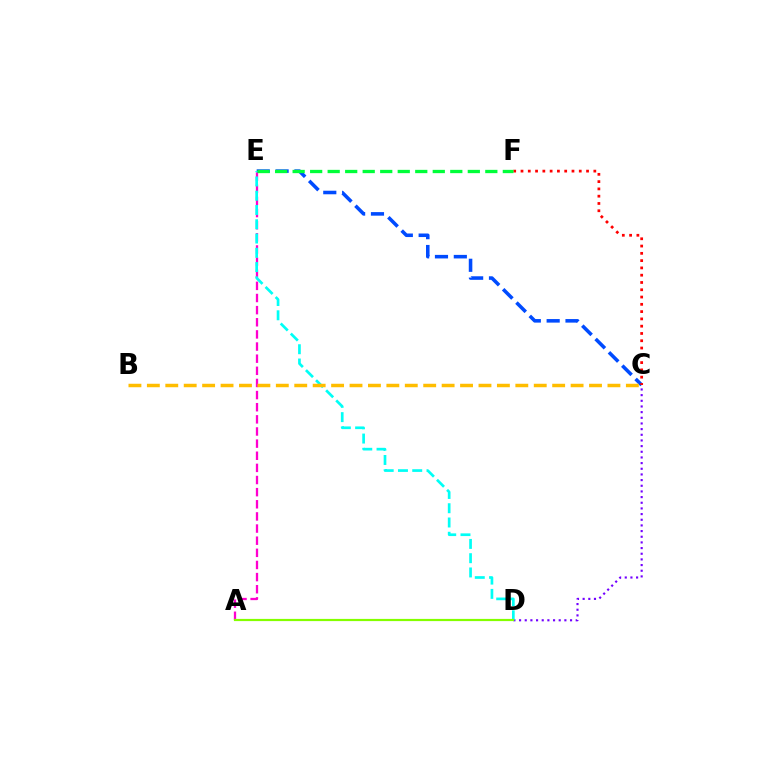{('C', 'E'): [{'color': '#004bff', 'line_style': 'dashed', 'thickness': 2.56}], ('A', 'E'): [{'color': '#ff00cf', 'line_style': 'dashed', 'thickness': 1.65}], ('C', 'D'): [{'color': '#7200ff', 'line_style': 'dotted', 'thickness': 1.54}], ('D', 'E'): [{'color': '#00fff6', 'line_style': 'dashed', 'thickness': 1.94}], ('B', 'C'): [{'color': '#ffbd00', 'line_style': 'dashed', 'thickness': 2.5}], ('C', 'F'): [{'color': '#ff0000', 'line_style': 'dotted', 'thickness': 1.98}], ('A', 'D'): [{'color': '#84ff00', 'line_style': 'solid', 'thickness': 1.58}], ('E', 'F'): [{'color': '#00ff39', 'line_style': 'dashed', 'thickness': 2.38}]}